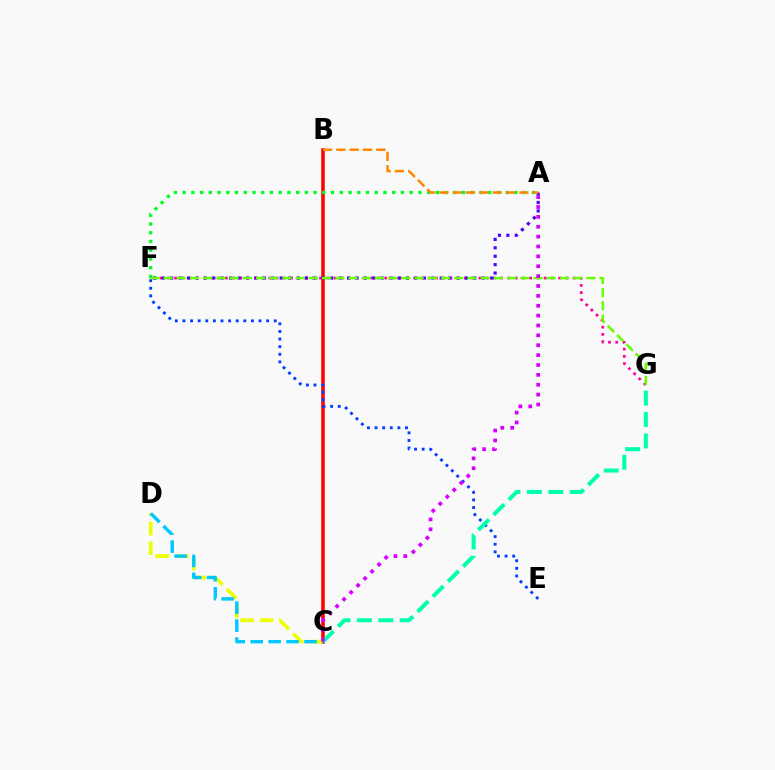{('B', 'C'): [{'color': '#ff0000', 'line_style': 'solid', 'thickness': 2.55}], ('F', 'G'): [{'color': '#ff00a0', 'line_style': 'dotted', 'thickness': 1.97}, {'color': '#66ff00', 'line_style': 'dashed', 'thickness': 1.8}], ('E', 'F'): [{'color': '#003fff', 'line_style': 'dotted', 'thickness': 2.07}], ('C', 'D'): [{'color': '#eeff00', 'line_style': 'dashed', 'thickness': 2.65}, {'color': '#00c7ff', 'line_style': 'dashed', 'thickness': 2.44}], ('C', 'G'): [{'color': '#00ffaf', 'line_style': 'dashed', 'thickness': 2.91}], ('A', 'F'): [{'color': '#4f00ff', 'line_style': 'dotted', 'thickness': 2.29}, {'color': '#00ff27', 'line_style': 'dotted', 'thickness': 2.37}], ('A', 'C'): [{'color': '#d600ff', 'line_style': 'dotted', 'thickness': 2.68}], ('A', 'B'): [{'color': '#ff8800', 'line_style': 'dashed', 'thickness': 1.81}]}